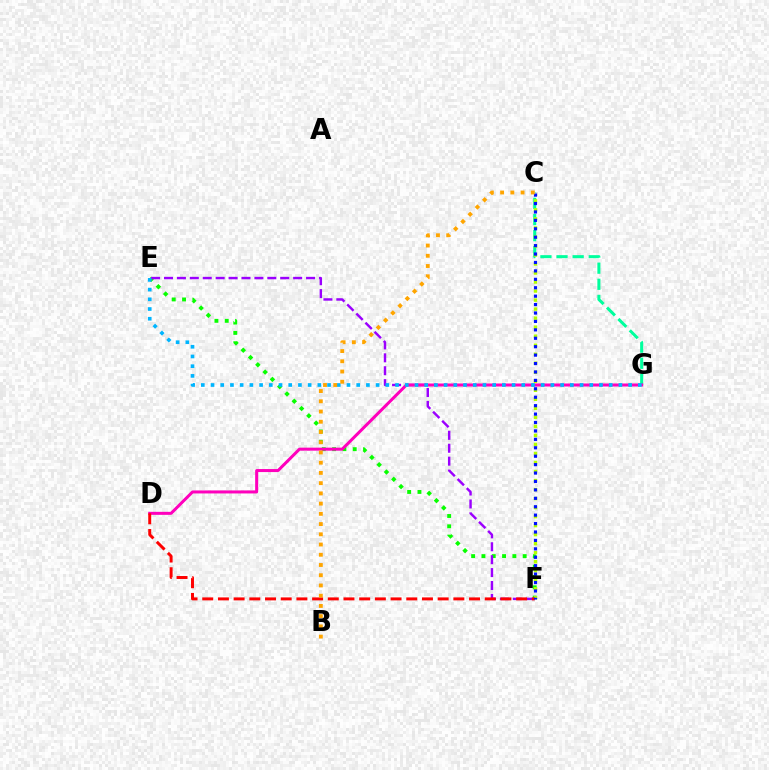{('E', 'F'): [{'color': '#08ff00', 'line_style': 'dotted', 'thickness': 2.8}, {'color': '#9b00ff', 'line_style': 'dashed', 'thickness': 1.75}], ('C', 'G'): [{'color': '#00ff9d', 'line_style': 'dashed', 'thickness': 2.19}], ('C', 'F'): [{'color': '#b3ff00', 'line_style': 'dotted', 'thickness': 2.45}, {'color': '#0010ff', 'line_style': 'dotted', 'thickness': 2.29}], ('D', 'G'): [{'color': '#ff00bd', 'line_style': 'solid', 'thickness': 2.17}], ('E', 'G'): [{'color': '#00b5ff', 'line_style': 'dotted', 'thickness': 2.64}], ('D', 'F'): [{'color': '#ff0000', 'line_style': 'dashed', 'thickness': 2.13}], ('B', 'C'): [{'color': '#ffa500', 'line_style': 'dotted', 'thickness': 2.78}]}